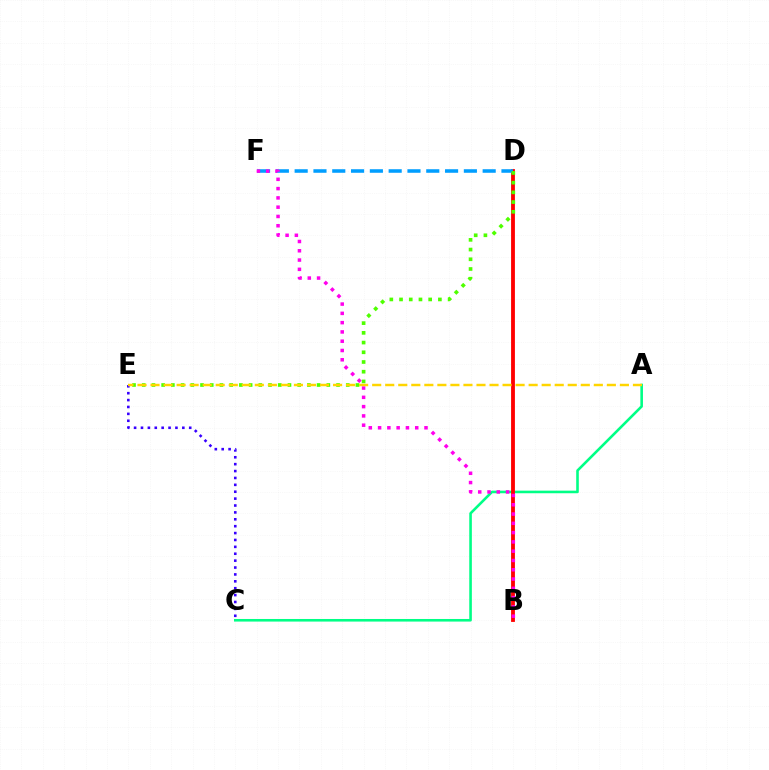{('A', 'C'): [{'color': '#00ff86', 'line_style': 'solid', 'thickness': 1.87}], ('B', 'D'): [{'color': '#ff0000', 'line_style': 'solid', 'thickness': 2.76}], ('C', 'E'): [{'color': '#3700ff', 'line_style': 'dotted', 'thickness': 1.87}], ('D', 'F'): [{'color': '#009eff', 'line_style': 'dashed', 'thickness': 2.55}], ('B', 'F'): [{'color': '#ff00ed', 'line_style': 'dotted', 'thickness': 2.52}], ('D', 'E'): [{'color': '#4fff00', 'line_style': 'dotted', 'thickness': 2.64}], ('A', 'E'): [{'color': '#ffd500', 'line_style': 'dashed', 'thickness': 1.77}]}